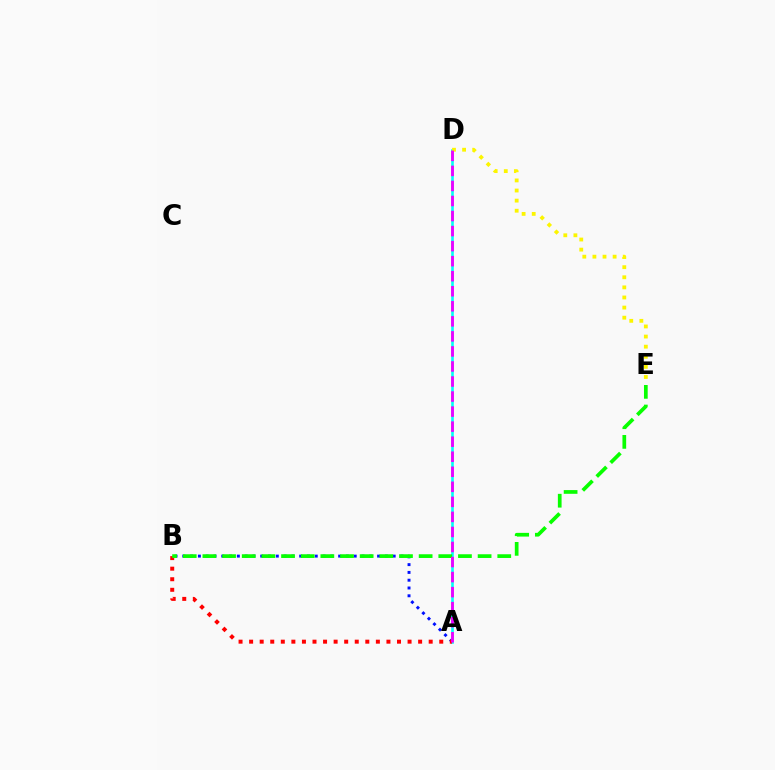{('A', 'B'): [{'color': '#0010ff', 'line_style': 'dotted', 'thickness': 2.12}, {'color': '#ff0000', 'line_style': 'dotted', 'thickness': 2.87}], ('A', 'D'): [{'color': '#00fff6', 'line_style': 'solid', 'thickness': 1.87}, {'color': '#ee00ff', 'line_style': 'dashed', 'thickness': 2.04}], ('D', 'E'): [{'color': '#fcf500', 'line_style': 'dotted', 'thickness': 2.74}], ('B', 'E'): [{'color': '#08ff00', 'line_style': 'dashed', 'thickness': 2.67}]}